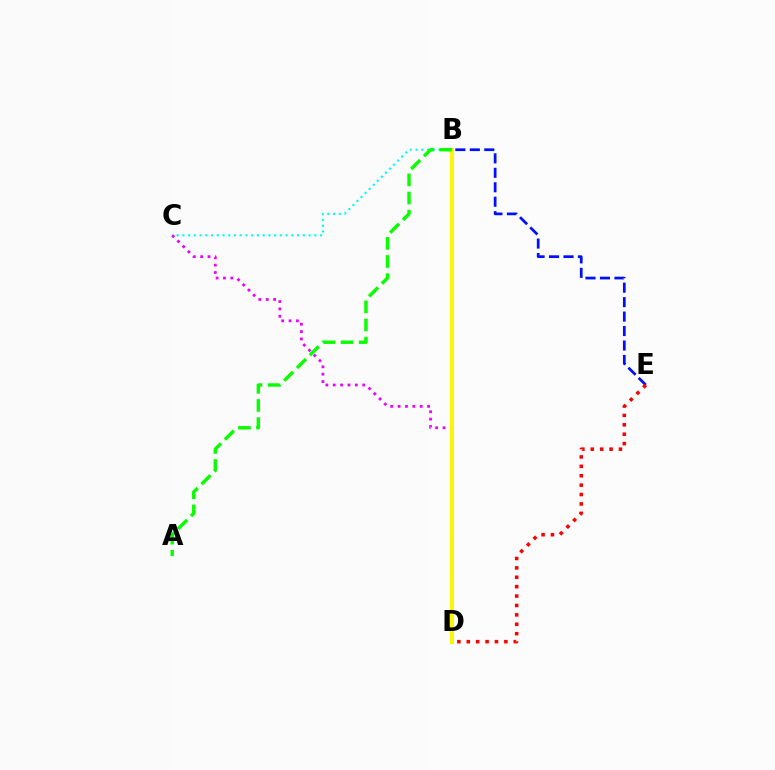{('B', 'C'): [{'color': '#00fff6', 'line_style': 'dotted', 'thickness': 1.56}], ('C', 'D'): [{'color': '#ee00ff', 'line_style': 'dotted', 'thickness': 2.0}], ('B', 'E'): [{'color': '#0010ff', 'line_style': 'dashed', 'thickness': 1.97}], ('D', 'E'): [{'color': '#ff0000', 'line_style': 'dotted', 'thickness': 2.55}], ('B', 'D'): [{'color': '#fcf500', 'line_style': 'solid', 'thickness': 2.83}], ('A', 'B'): [{'color': '#08ff00', 'line_style': 'dashed', 'thickness': 2.46}]}